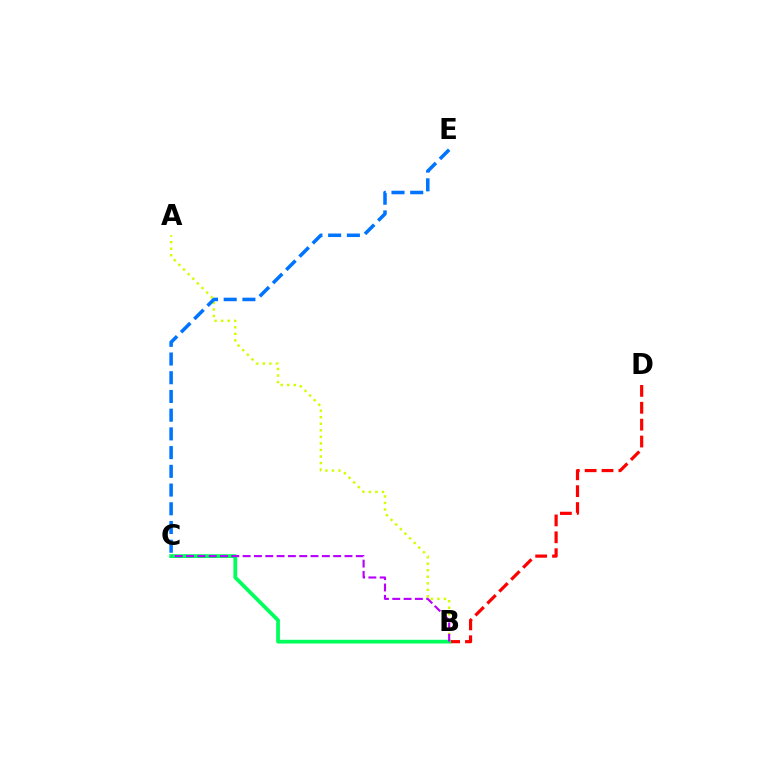{('B', 'D'): [{'color': '#ff0000', 'line_style': 'dashed', 'thickness': 2.29}], ('A', 'B'): [{'color': '#d1ff00', 'line_style': 'dotted', 'thickness': 1.78}], ('B', 'C'): [{'color': '#00ff5c', 'line_style': 'solid', 'thickness': 2.7}, {'color': '#b900ff', 'line_style': 'dashed', 'thickness': 1.54}], ('C', 'E'): [{'color': '#0074ff', 'line_style': 'dashed', 'thickness': 2.54}]}